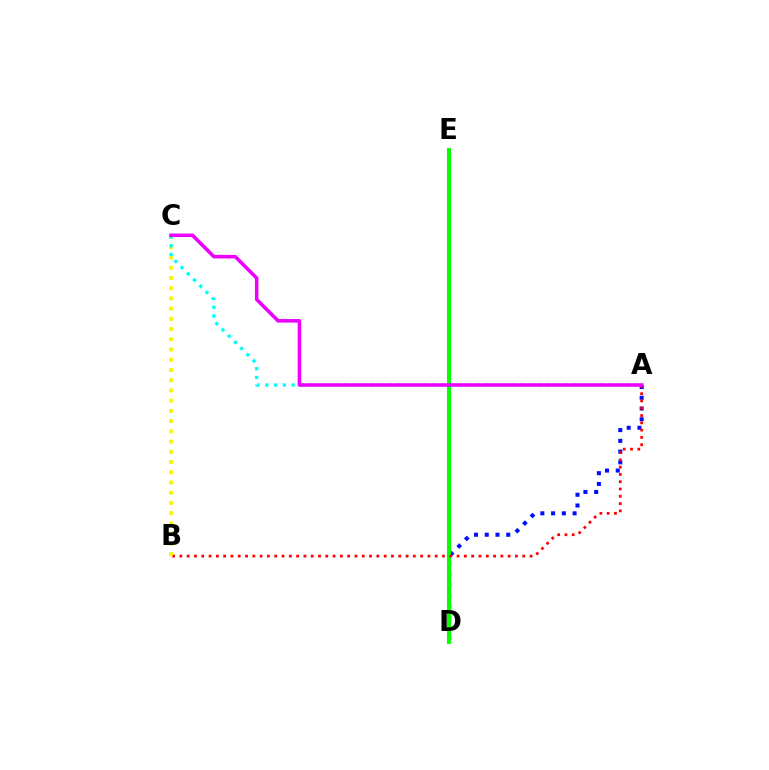{('A', 'D'): [{'color': '#0010ff', 'line_style': 'dotted', 'thickness': 2.92}], ('D', 'E'): [{'color': '#08ff00', 'line_style': 'solid', 'thickness': 2.96}], ('A', 'B'): [{'color': '#ff0000', 'line_style': 'dotted', 'thickness': 1.98}], ('B', 'C'): [{'color': '#fcf500', 'line_style': 'dotted', 'thickness': 2.78}], ('A', 'C'): [{'color': '#00fff6', 'line_style': 'dotted', 'thickness': 2.39}, {'color': '#ee00ff', 'line_style': 'solid', 'thickness': 2.55}]}